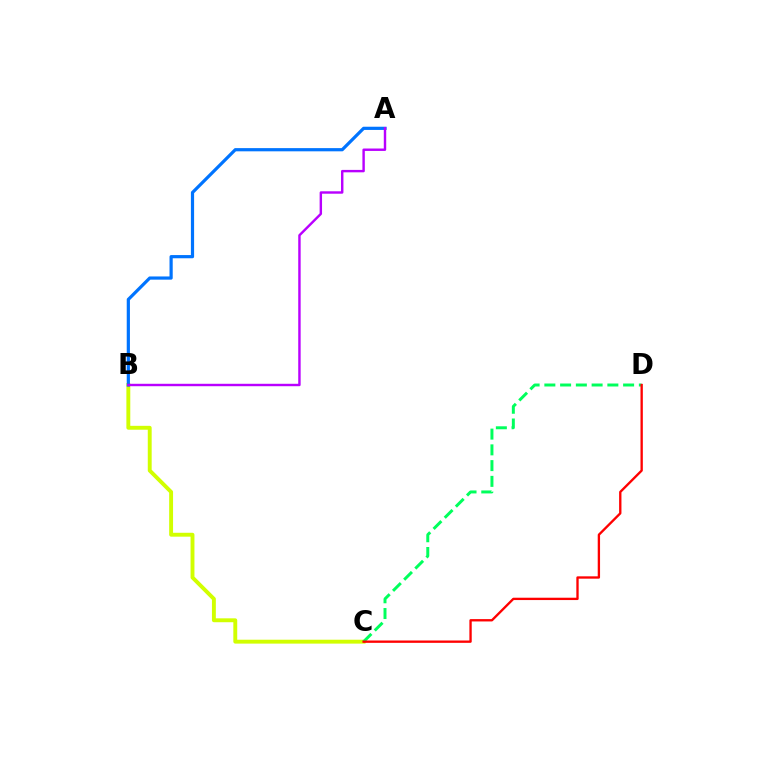{('B', 'C'): [{'color': '#d1ff00', 'line_style': 'solid', 'thickness': 2.81}], ('C', 'D'): [{'color': '#00ff5c', 'line_style': 'dashed', 'thickness': 2.14}, {'color': '#ff0000', 'line_style': 'solid', 'thickness': 1.68}], ('A', 'B'): [{'color': '#0074ff', 'line_style': 'solid', 'thickness': 2.3}, {'color': '#b900ff', 'line_style': 'solid', 'thickness': 1.74}]}